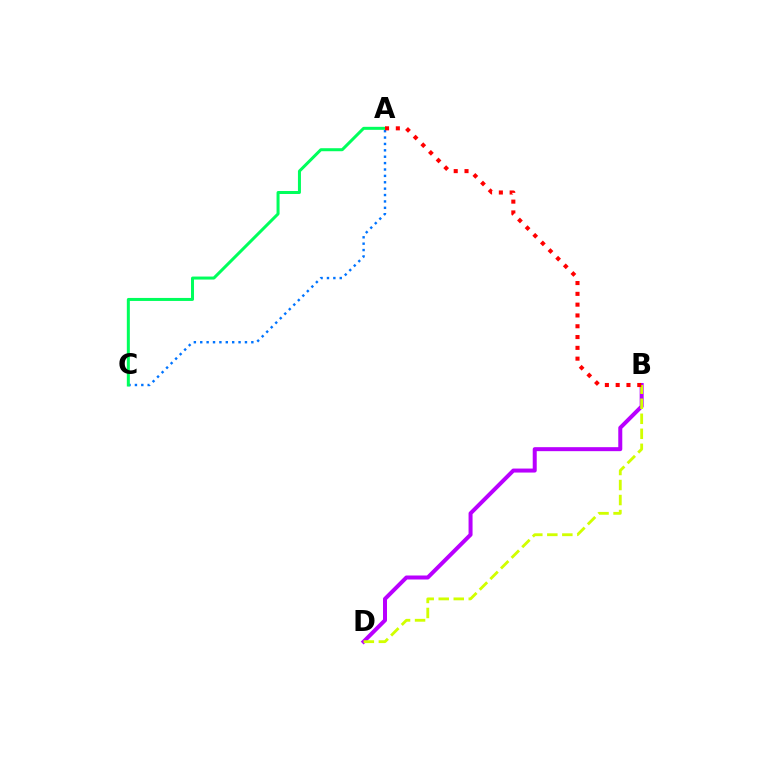{('A', 'C'): [{'color': '#0074ff', 'line_style': 'dotted', 'thickness': 1.74}, {'color': '#00ff5c', 'line_style': 'solid', 'thickness': 2.17}], ('B', 'D'): [{'color': '#b900ff', 'line_style': 'solid', 'thickness': 2.88}, {'color': '#d1ff00', 'line_style': 'dashed', 'thickness': 2.04}], ('A', 'B'): [{'color': '#ff0000', 'line_style': 'dotted', 'thickness': 2.93}]}